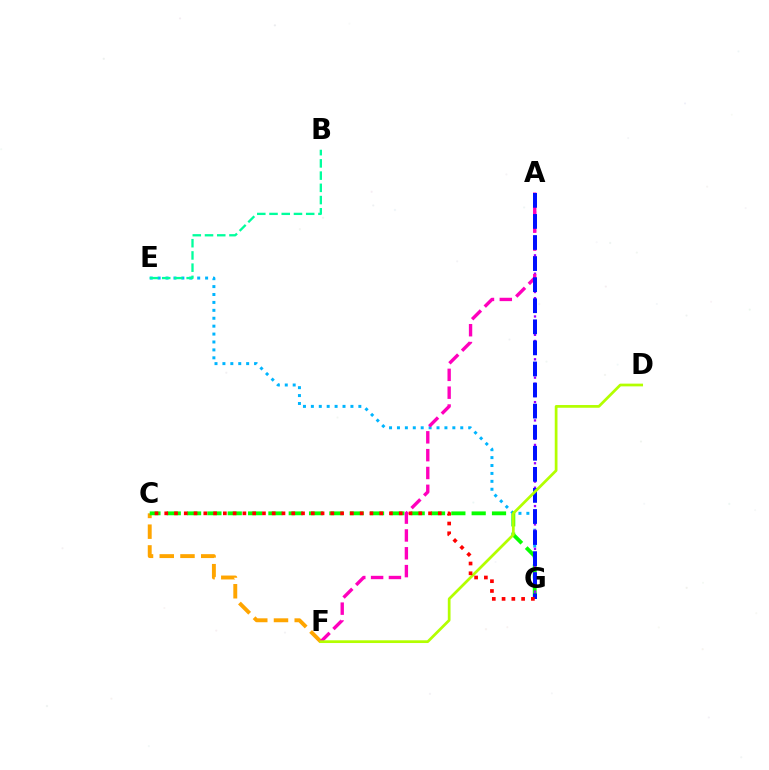{('E', 'G'): [{'color': '#00b5ff', 'line_style': 'dotted', 'thickness': 2.15}], ('C', 'F'): [{'color': '#ffa500', 'line_style': 'dashed', 'thickness': 2.82}], ('C', 'G'): [{'color': '#08ff00', 'line_style': 'dashed', 'thickness': 2.76}, {'color': '#ff0000', 'line_style': 'dotted', 'thickness': 2.65}], ('B', 'E'): [{'color': '#00ff9d', 'line_style': 'dashed', 'thickness': 1.66}], ('A', 'G'): [{'color': '#9b00ff', 'line_style': 'dotted', 'thickness': 1.66}, {'color': '#0010ff', 'line_style': 'dashed', 'thickness': 2.86}], ('A', 'F'): [{'color': '#ff00bd', 'line_style': 'dashed', 'thickness': 2.42}], ('D', 'F'): [{'color': '#b3ff00', 'line_style': 'solid', 'thickness': 1.97}]}